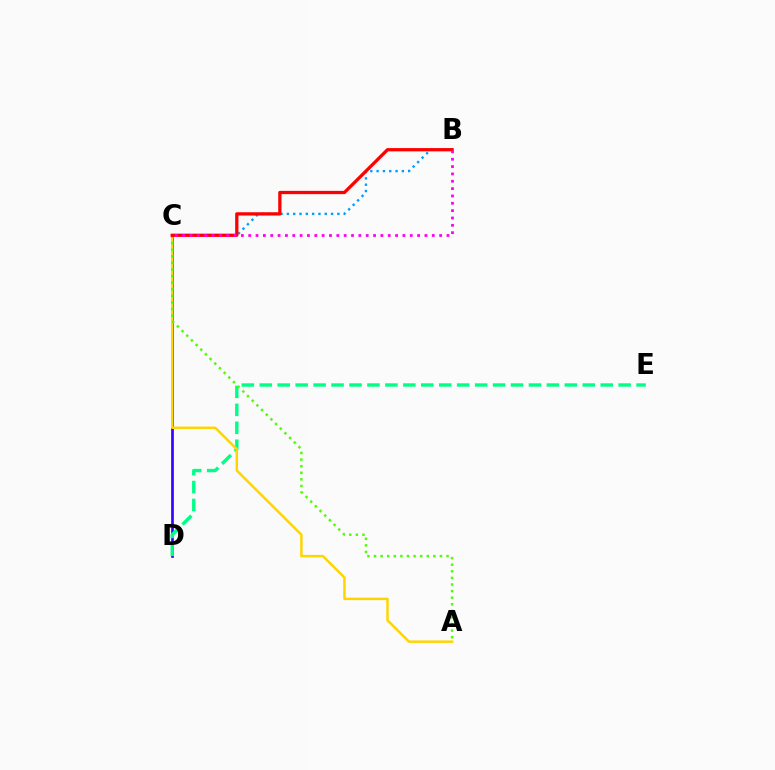{('C', 'D'): [{'color': '#3700ff', 'line_style': 'solid', 'thickness': 1.94}], ('D', 'E'): [{'color': '#00ff86', 'line_style': 'dashed', 'thickness': 2.44}], ('B', 'C'): [{'color': '#009eff', 'line_style': 'dotted', 'thickness': 1.72}, {'color': '#ff0000', 'line_style': 'solid', 'thickness': 2.35}, {'color': '#ff00ed', 'line_style': 'dotted', 'thickness': 2.0}], ('A', 'C'): [{'color': '#ffd500', 'line_style': 'solid', 'thickness': 1.78}, {'color': '#4fff00', 'line_style': 'dotted', 'thickness': 1.79}]}